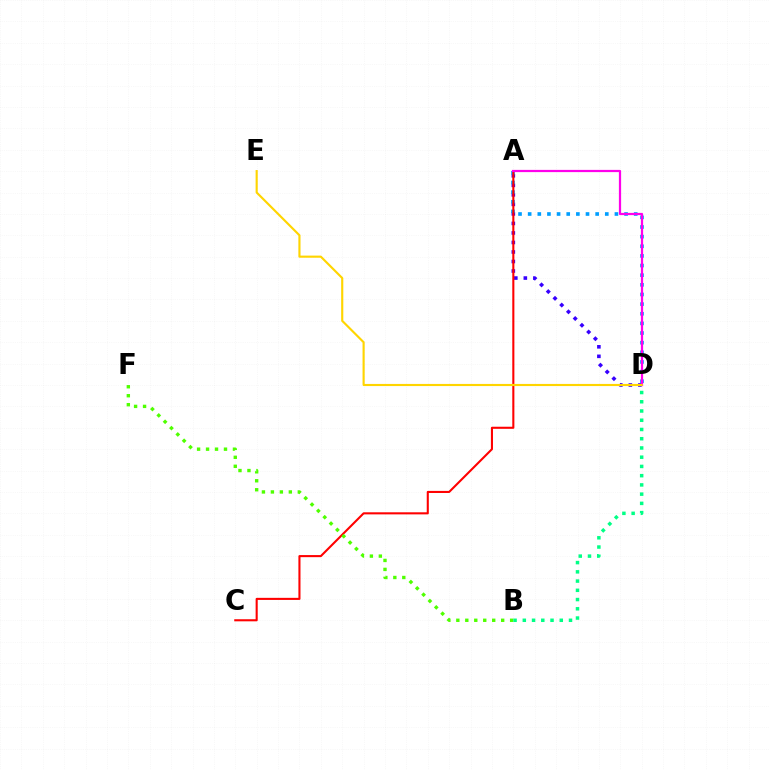{('A', 'D'): [{'color': '#3700ff', 'line_style': 'dotted', 'thickness': 2.59}, {'color': '#009eff', 'line_style': 'dotted', 'thickness': 2.62}, {'color': '#ff00ed', 'line_style': 'solid', 'thickness': 1.6}], ('A', 'C'): [{'color': '#ff0000', 'line_style': 'solid', 'thickness': 1.5}], ('B', 'F'): [{'color': '#4fff00', 'line_style': 'dotted', 'thickness': 2.44}], ('B', 'D'): [{'color': '#00ff86', 'line_style': 'dotted', 'thickness': 2.51}], ('D', 'E'): [{'color': '#ffd500', 'line_style': 'solid', 'thickness': 1.54}]}